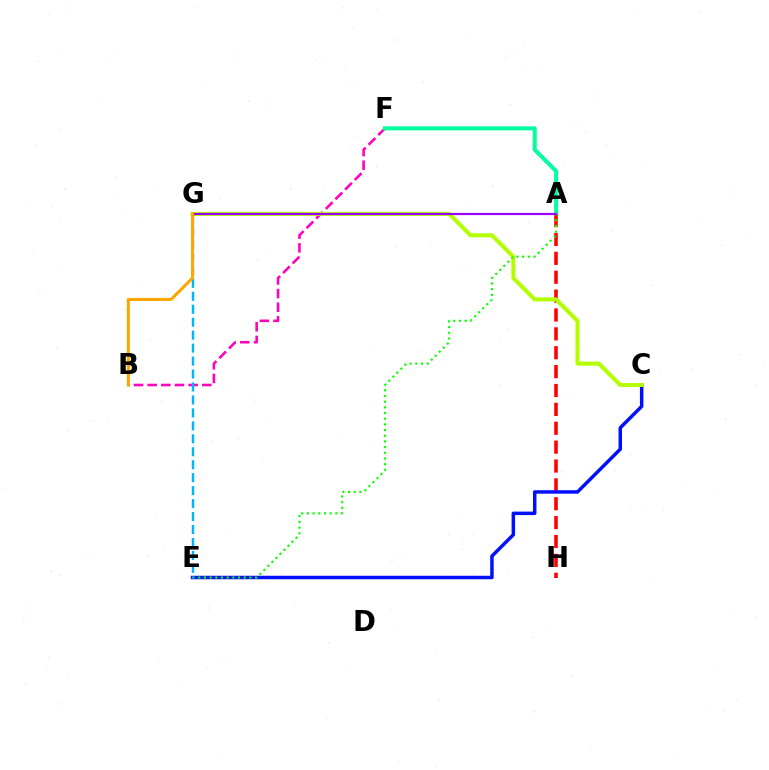{('B', 'F'): [{'color': '#ff00bd', 'line_style': 'dashed', 'thickness': 1.85}], ('A', 'F'): [{'color': '#00ff9d', 'line_style': 'solid', 'thickness': 2.89}], ('A', 'H'): [{'color': '#ff0000', 'line_style': 'dashed', 'thickness': 2.56}], ('C', 'E'): [{'color': '#0010ff', 'line_style': 'solid', 'thickness': 2.5}], ('C', 'G'): [{'color': '#b3ff00', 'line_style': 'solid', 'thickness': 2.89}], ('A', 'E'): [{'color': '#08ff00', 'line_style': 'dotted', 'thickness': 1.54}], ('E', 'G'): [{'color': '#00b5ff', 'line_style': 'dashed', 'thickness': 1.76}], ('A', 'G'): [{'color': '#9b00ff', 'line_style': 'solid', 'thickness': 1.58}], ('B', 'G'): [{'color': '#ffa500', 'line_style': 'solid', 'thickness': 2.19}]}